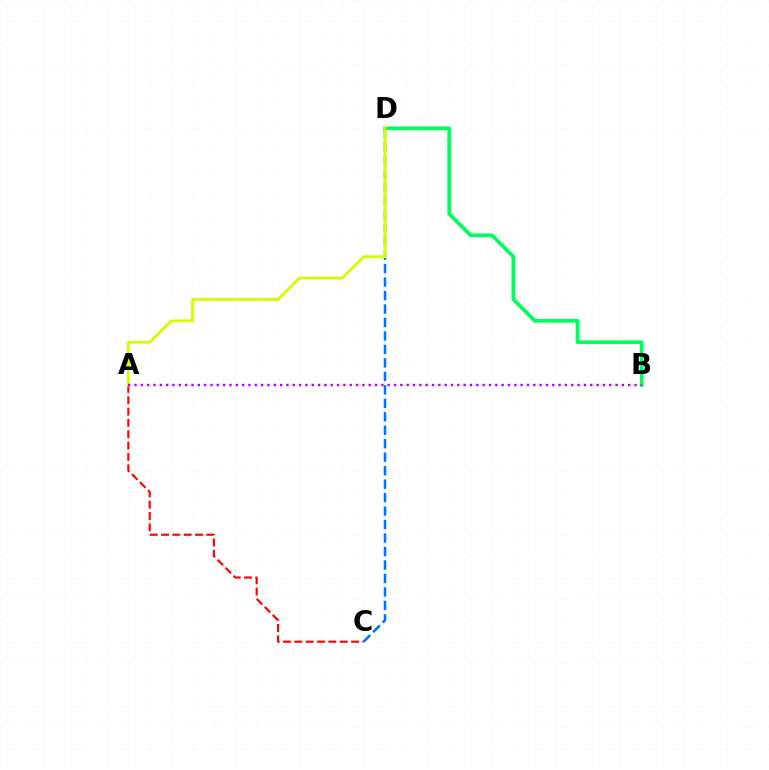{('A', 'C'): [{'color': '#ff0000', 'line_style': 'dashed', 'thickness': 1.54}], ('B', 'D'): [{'color': '#00ff5c', 'line_style': 'solid', 'thickness': 2.65}], ('C', 'D'): [{'color': '#0074ff', 'line_style': 'dashed', 'thickness': 1.83}], ('A', 'D'): [{'color': '#d1ff00', 'line_style': 'solid', 'thickness': 2.03}], ('A', 'B'): [{'color': '#b900ff', 'line_style': 'dotted', 'thickness': 1.72}]}